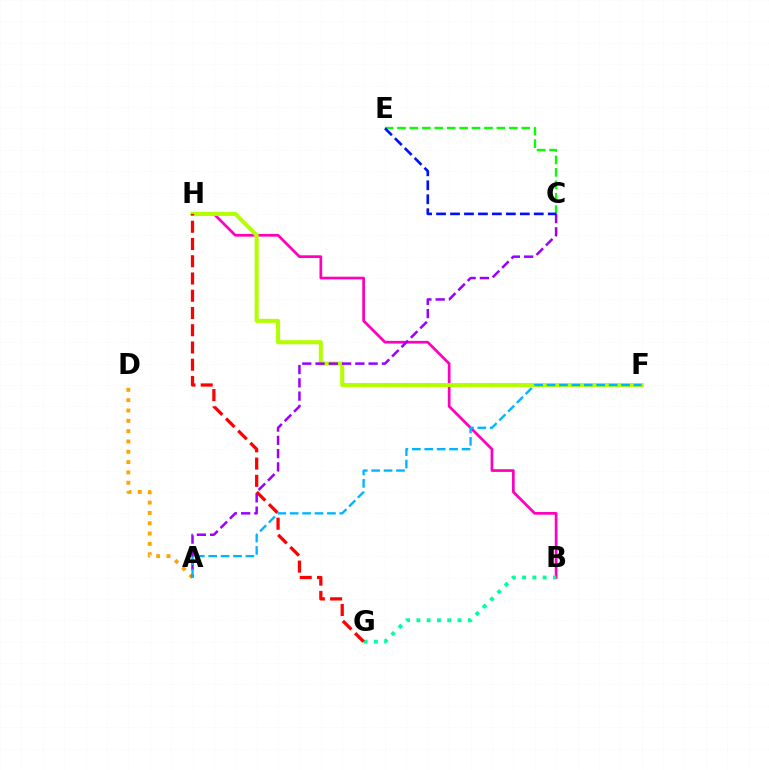{('A', 'D'): [{'color': '#ffa500', 'line_style': 'dotted', 'thickness': 2.8}], ('C', 'E'): [{'color': '#08ff00', 'line_style': 'dashed', 'thickness': 1.69}, {'color': '#0010ff', 'line_style': 'dashed', 'thickness': 1.9}], ('B', 'H'): [{'color': '#ff00bd', 'line_style': 'solid', 'thickness': 1.96}], ('F', 'H'): [{'color': '#b3ff00', 'line_style': 'solid', 'thickness': 2.91}], ('A', 'C'): [{'color': '#9b00ff', 'line_style': 'dashed', 'thickness': 1.8}], ('B', 'G'): [{'color': '#00ff9d', 'line_style': 'dotted', 'thickness': 2.79}], ('A', 'F'): [{'color': '#00b5ff', 'line_style': 'dashed', 'thickness': 1.69}], ('G', 'H'): [{'color': '#ff0000', 'line_style': 'dashed', 'thickness': 2.34}]}